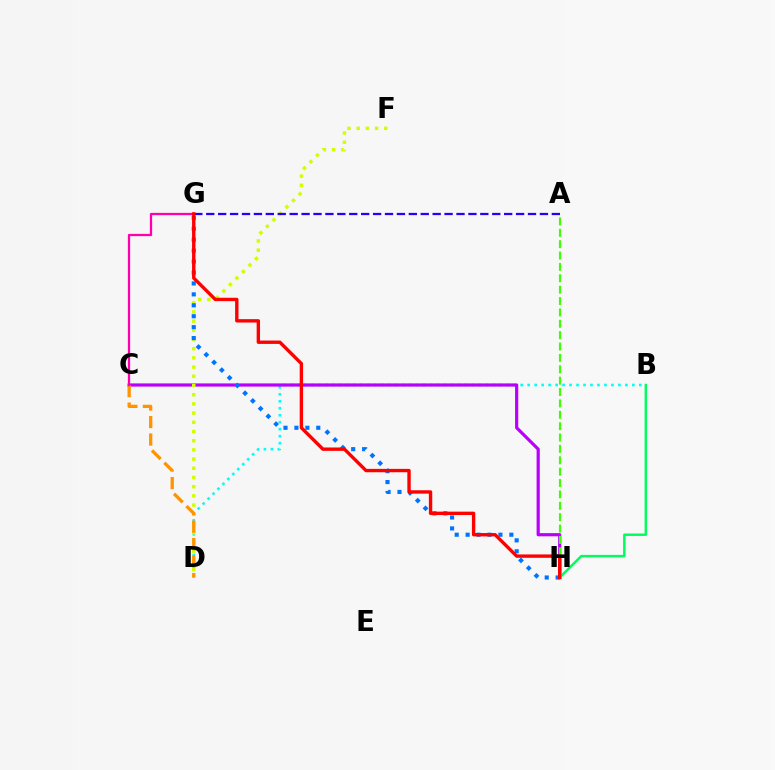{('B', 'D'): [{'color': '#00fff6', 'line_style': 'dotted', 'thickness': 1.9}], ('C', 'H'): [{'color': '#b900ff', 'line_style': 'solid', 'thickness': 2.3}], ('B', 'H'): [{'color': '#00ff5c', 'line_style': 'solid', 'thickness': 1.78}], ('A', 'H'): [{'color': '#3dff00', 'line_style': 'dashed', 'thickness': 1.55}], ('D', 'F'): [{'color': '#d1ff00', 'line_style': 'dotted', 'thickness': 2.5}], ('G', 'H'): [{'color': '#0074ff', 'line_style': 'dotted', 'thickness': 2.97}, {'color': '#ff0000', 'line_style': 'solid', 'thickness': 2.43}], ('C', 'D'): [{'color': '#ff9400', 'line_style': 'dashed', 'thickness': 2.38}], ('A', 'G'): [{'color': '#2500ff', 'line_style': 'dashed', 'thickness': 1.62}], ('C', 'G'): [{'color': '#ff00ac', 'line_style': 'solid', 'thickness': 1.64}]}